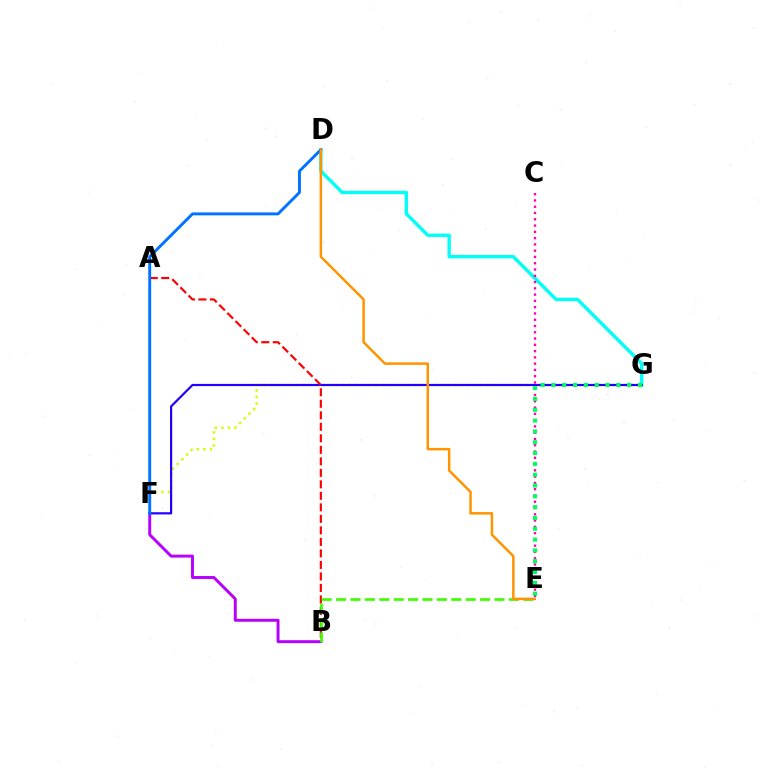{('D', 'G'): [{'color': '#00fff6', 'line_style': 'solid', 'thickness': 2.43}], ('B', 'F'): [{'color': '#b900ff', 'line_style': 'solid', 'thickness': 2.13}], ('F', 'G'): [{'color': '#d1ff00', 'line_style': 'dotted', 'thickness': 1.78}, {'color': '#2500ff', 'line_style': 'solid', 'thickness': 1.59}], ('A', 'B'): [{'color': '#ff0000', 'line_style': 'dashed', 'thickness': 1.56}], ('D', 'F'): [{'color': '#0074ff', 'line_style': 'solid', 'thickness': 2.11}], ('B', 'E'): [{'color': '#3dff00', 'line_style': 'dashed', 'thickness': 1.96}], ('C', 'E'): [{'color': '#ff00ac', 'line_style': 'dotted', 'thickness': 1.71}], ('D', 'E'): [{'color': '#ff9400', 'line_style': 'solid', 'thickness': 1.78}], ('E', 'G'): [{'color': '#00ff5c', 'line_style': 'dotted', 'thickness': 2.94}]}